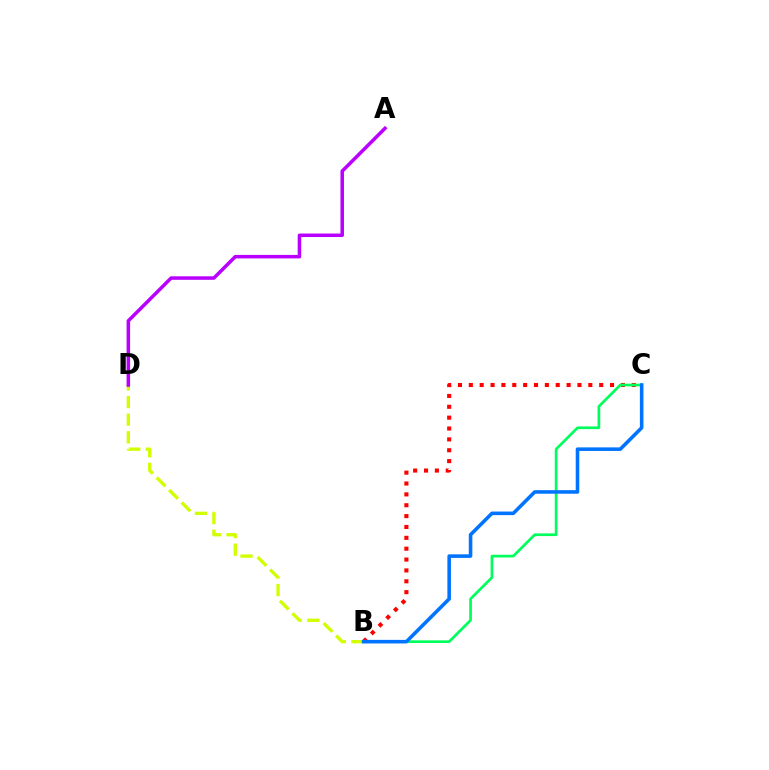{('B', 'C'): [{'color': '#ff0000', 'line_style': 'dotted', 'thickness': 2.95}, {'color': '#00ff5c', 'line_style': 'solid', 'thickness': 1.94}, {'color': '#0074ff', 'line_style': 'solid', 'thickness': 2.57}], ('B', 'D'): [{'color': '#d1ff00', 'line_style': 'dashed', 'thickness': 2.4}], ('A', 'D'): [{'color': '#b900ff', 'line_style': 'solid', 'thickness': 2.53}]}